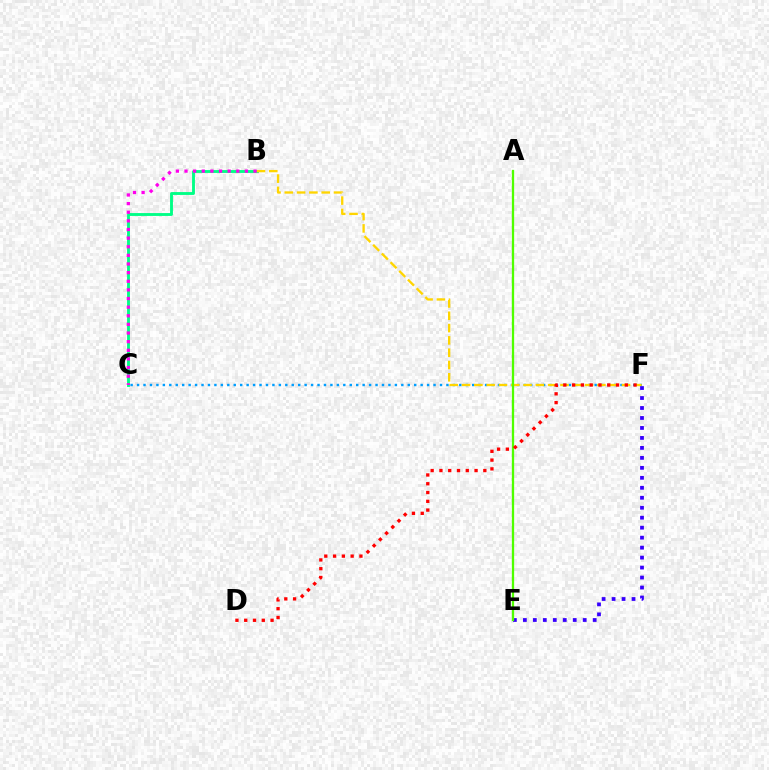{('C', 'F'): [{'color': '#009eff', 'line_style': 'dotted', 'thickness': 1.75}], ('B', 'C'): [{'color': '#00ff86', 'line_style': 'solid', 'thickness': 2.07}, {'color': '#ff00ed', 'line_style': 'dotted', 'thickness': 2.34}], ('B', 'F'): [{'color': '#ffd500', 'line_style': 'dashed', 'thickness': 1.67}], ('E', 'F'): [{'color': '#3700ff', 'line_style': 'dotted', 'thickness': 2.71}], ('A', 'E'): [{'color': '#4fff00', 'line_style': 'solid', 'thickness': 1.65}], ('D', 'F'): [{'color': '#ff0000', 'line_style': 'dotted', 'thickness': 2.39}]}